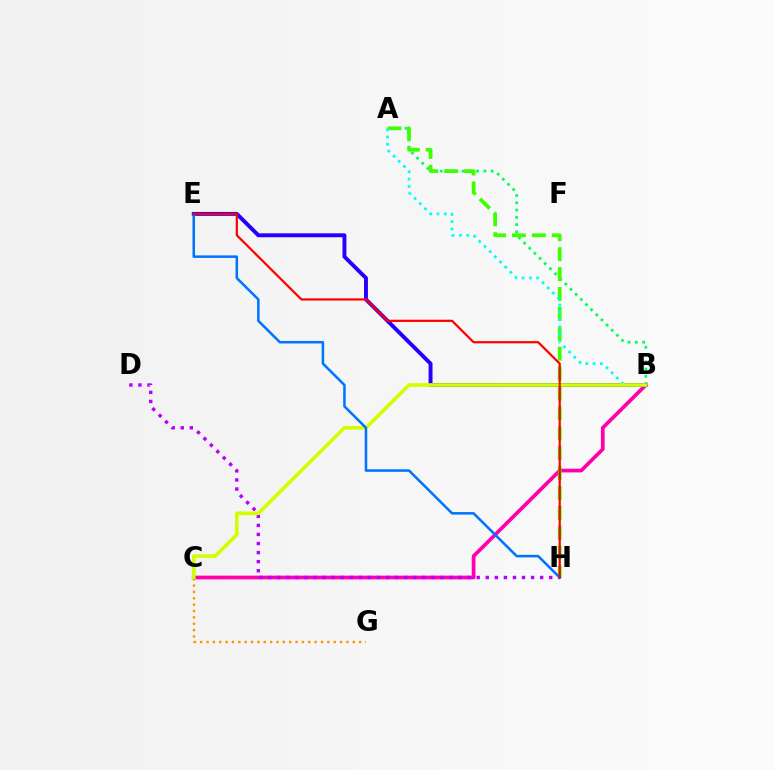{('A', 'B'): [{'color': '#00ff5c', 'line_style': 'dotted', 'thickness': 1.98}, {'color': '#00fff6', 'line_style': 'dotted', 'thickness': 1.98}], ('C', 'G'): [{'color': '#ff9400', 'line_style': 'dotted', 'thickness': 1.73}], ('B', 'C'): [{'color': '#ff00ac', 'line_style': 'solid', 'thickness': 2.67}, {'color': '#d1ff00', 'line_style': 'solid', 'thickness': 2.62}], ('A', 'H'): [{'color': '#3dff00', 'line_style': 'dashed', 'thickness': 2.7}], ('B', 'E'): [{'color': '#2500ff', 'line_style': 'solid', 'thickness': 2.82}], ('D', 'H'): [{'color': '#b900ff', 'line_style': 'dotted', 'thickness': 2.46}], ('E', 'H'): [{'color': '#0074ff', 'line_style': 'solid', 'thickness': 1.82}, {'color': '#ff0000', 'line_style': 'solid', 'thickness': 1.6}]}